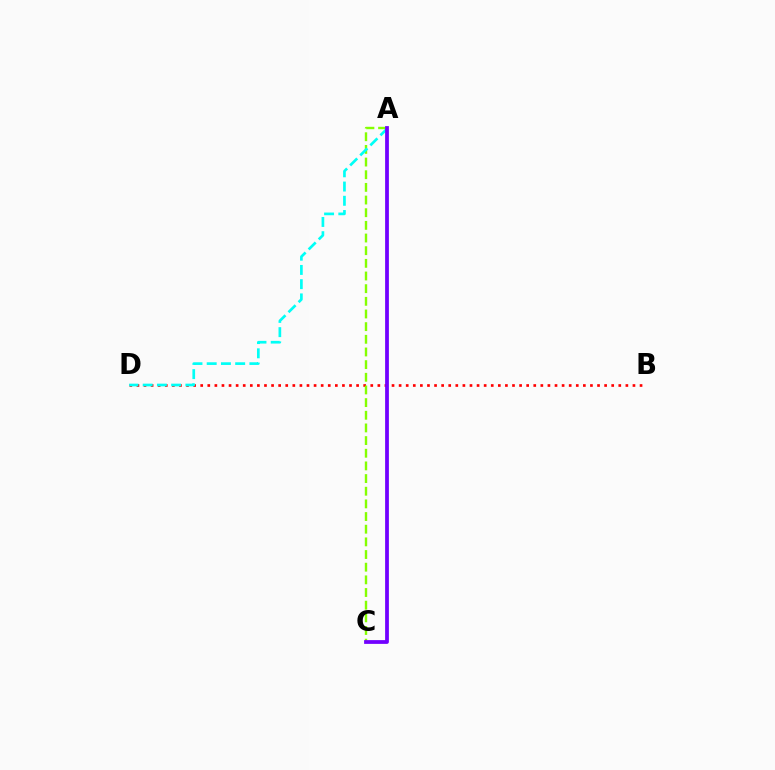{('B', 'D'): [{'color': '#ff0000', 'line_style': 'dotted', 'thickness': 1.93}], ('A', 'C'): [{'color': '#84ff00', 'line_style': 'dashed', 'thickness': 1.72}, {'color': '#7200ff', 'line_style': 'solid', 'thickness': 2.71}], ('A', 'D'): [{'color': '#00fff6', 'line_style': 'dashed', 'thickness': 1.93}]}